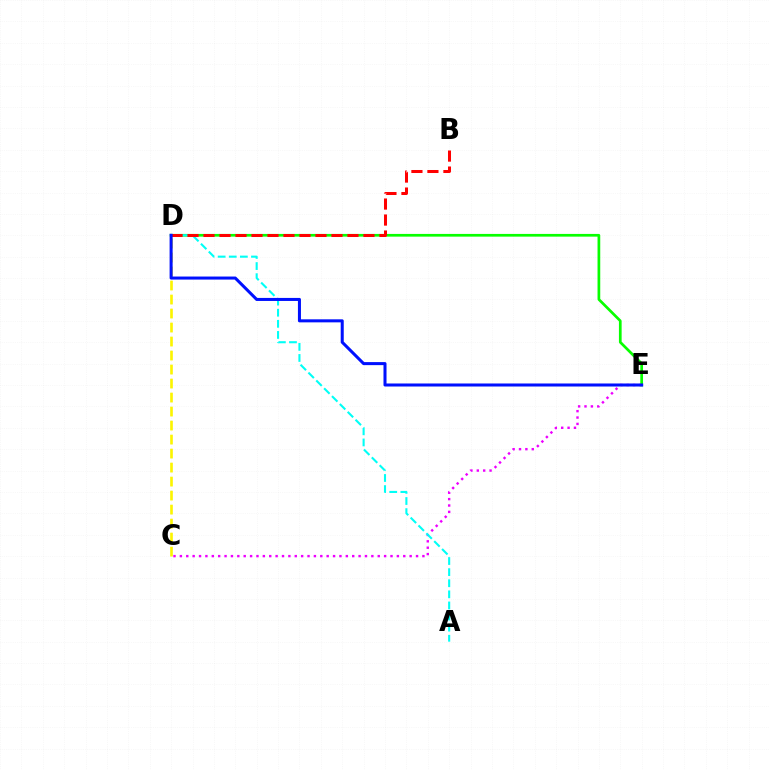{('C', 'E'): [{'color': '#ee00ff', 'line_style': 'dotted', 'thickness': 1.73}], ('D', 'E'): [{'color': '#08ff00', 'line_style': 'solid', 'thickness': 1.95}, {'color': '#0010ff', 'line_style': 'solid', 'thickness': 2.18}], ('C', 'D'): [{'color': '#fcf500', 'line_style': 'dashed', 'thickness': 1.9}], ('A', 'D'): [{'color': '#00fff6', 'line_style': 'dashed', 'thickness': 1.51}], ('B', 'D'): [{'color': '#ff0000', 'line_style': 'dashed', 'thickness': 2.17}]}